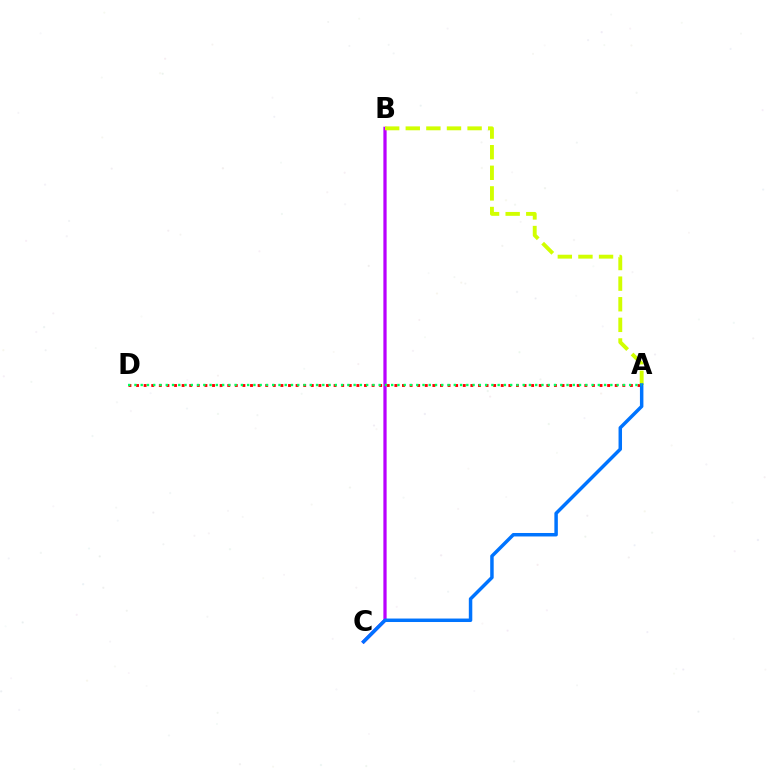{('A', 'D'): [{'color': '#ff0000', 'line_style': 'dotted', 'thickness': 2.06}, {'color': '#00ff5c', 'line_style': 'dotted', 'thickness': 1.7}], ('B', 'C'): [{'color': '#b900ff', 'line_style': 'solid', 'thickness': 2.34}], ('A', 'B'): [{'color': '#d1ff00', 'line_style': 'dashed', 'thickness': 2.8}], ('A', 'C'): [{'color': '#0074ff', 'line_style': 'solid', 'thickness': 2.5}]}